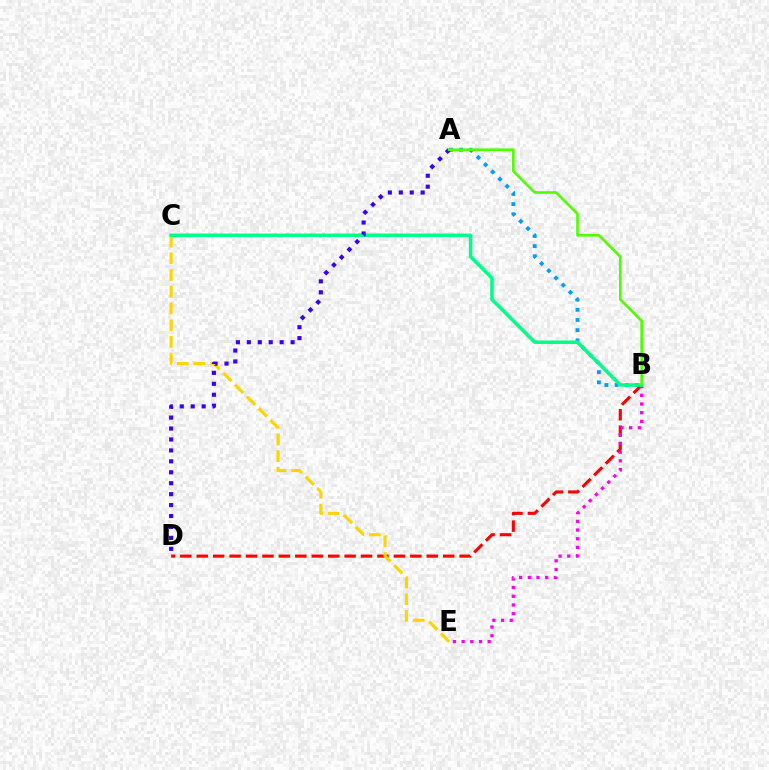{('B', 'D'): [{'color': '#ff0000', 'line_style': 'dashed', 'thickness': 2.23}], ('B', 'E'): [{'color': '#ff00ed', 'line_style': 'dotted', 'thickness': 2.36}], ('C', 'E'): [{'color': '#ffd500', 'line_style': 'dashed', 'thickness': 2.27}], ('A', 'B'): [{'color': '#009eff', 'line_style': 'dotted', 'thickness': 2.76}, {'color': '#4fff00', 'line_style': 'solid', 'thickness': 1.89}], ('B', 'C'): [{'color': '#00ff86', 'line_style': 'solid', 'thickness': 2.5}], ('A', 'D'): [{'color': '#3700ff', 'line_style': 'dotted', 'thickness': 2.97}]}